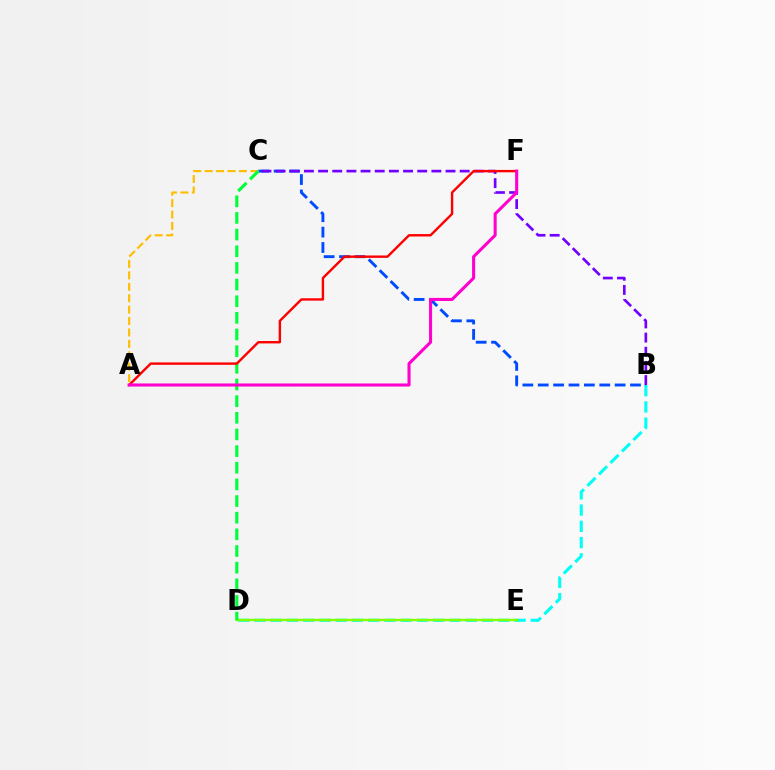{('B', 'D'): [{'color': '#00fff6', 'line_style': 'dashed', 'thickness': 2.21}], ('B', 'C'): [{'color': '#004bff', 'line_style': 'dashed', 'thickness': 2.09}, {'color': '#7200ff', 'line_style': 'dashed', 'thickness': 1.92}], ('A', 'C'): [{'color': '#ffbd00', 'line_style': 'dashed', 'thickness': 1.55}], ('D', 'E'): [{'color': '#84ff00', 'line_style': 'solid', 'thickness': 1.74}], ('C', 'D'): [{'color': '#00ff39', 'line_style': 'dashed', 'thickness': 2.26}], ('A', 'F'): [{'color': '#ff0000', 'line_style': 'solid', 'thickness': 1.73}, {'color': '#ff00cf', 'line_style': 'solid', 'thickness': 2.21}]}